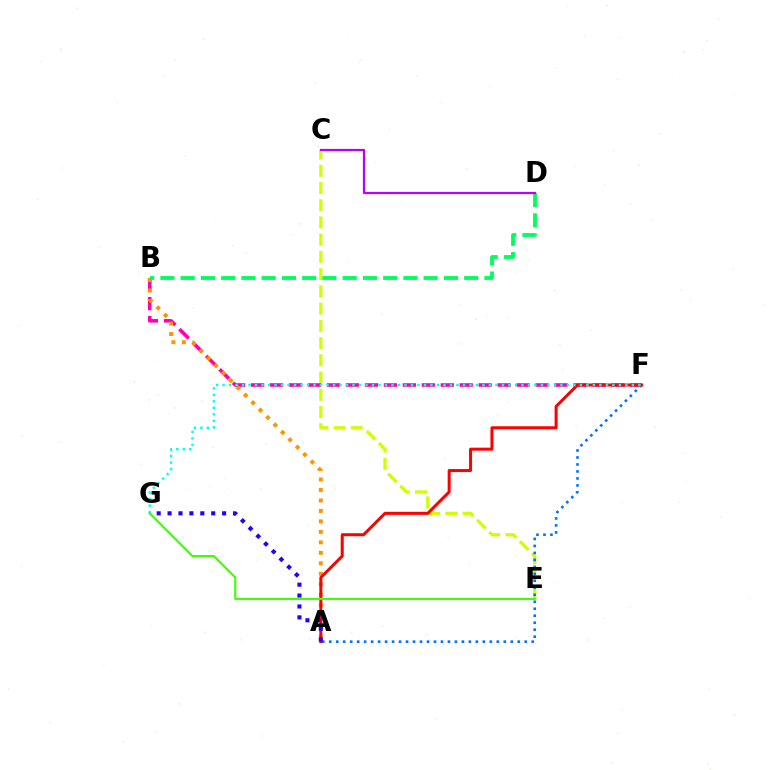{('C', 'E'): [{'color': '#d1ff00', 'line_style': 'dashed', 'thickness': 2.34}], ('B', 'F'): [{'color': '#ff00ac', 'line_style': 'dashed', 'thickness': 2.58}], ('A', 'F'): [{'color': '#0074ff', 'line_style': 'dotted', 'thickness': 1.9}, {'color': '#ff0000', 'line_style': 'solid', 'thickness': 2.17}], ('A', 'B'): [{'color': '#ff9400', 'line_style': 'dotted', 'thickness': 2.85}], ('A', 'G'): [{'color': '#2500ff', 'line_style': 'dotted', 'thickness': 2.96}], ('F', 'G'): [{'color': '#00fff6', 'line_style': 'dotted', 'thickness': 1.77}], ('E', 'G'): [{'color': '#3dff00', 'line_style': 'solid', 'thickness': 1.54}], ('B', 'D'): [{'color': '#00ff5c', 'line_style': 'dashed', 'thickness': 2.75}], ('C', 'D'): [{'color': '#b900ff', 'line_style': 'solid', 'thickness': 1.6}]}